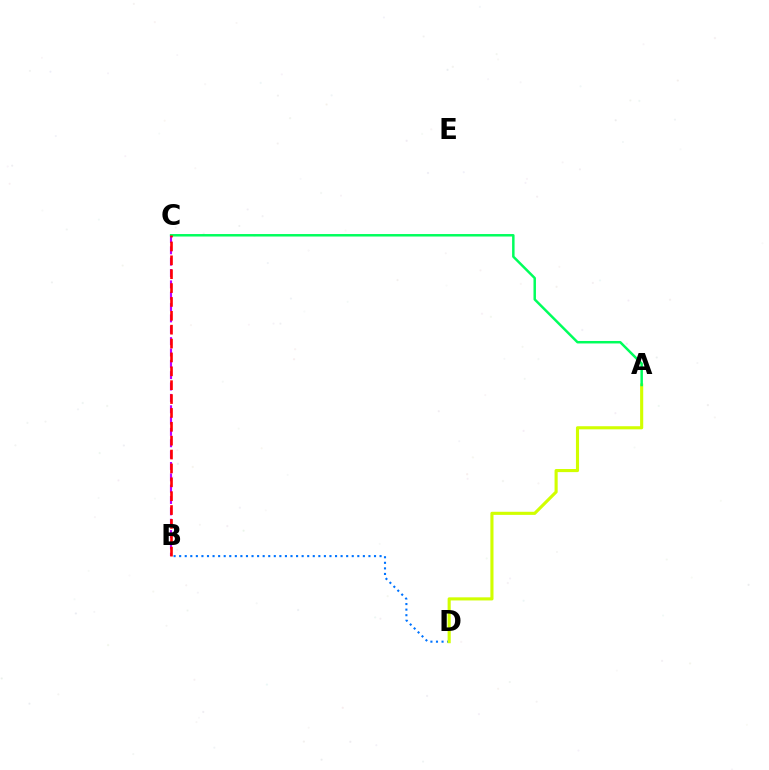{('B', 'D'): [{'color': '#0074ff', 'line_style': 'dotted', 'thickness': 1.51}], ('A', 'D'): [{'color': '#d1ff00', 'line_style': 'solid', 'thickness': 2.24}], ('B', 'C'): [{'color': '#b900ff', 'line_style': 'dashed', 'thickness': 1.54}, {'color': '#ff0000', 'line_style': 'dashed', 'thickness': 1.88}], ('A', 'C'): [{'color': '#00ff5c', 'line_style': 'solid', 'thickness': 1.79}]}